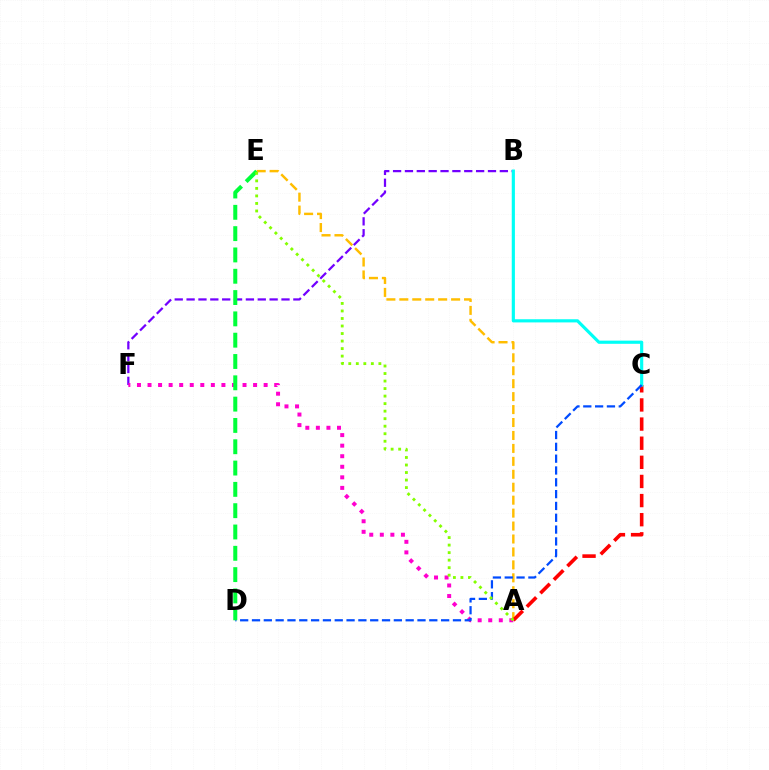{('A', 'E'): [{'color': '#ffbd00', 'line_style': 'dashed', 'thickness': 1.76}, {'color': '#84ff00', 'line_style': 'dotted', 'thickness': 2.04}], ('B', 'F'): [{'color': '#7200ff', 'line_style': 'dashed', 'thickness': 1.61}], ('A', 'C'): [{'color': '#ff0000', 'line_style': 'dashed', 'thickness': 2.6}], ('A', 'F'): [{'color': '#ff00cf', 'line_style': 'dotted', 'thickness': 2.87}], ('B', 'C'): [{'color': '#00fff6', 'line_style': 'solid', 'thickness': 2.28}], ('C', 'D'): [{'color': '#004bff', 'line_style': 'dashed', 'thickness': 1.61}], ('D', 'E'): [{'color': '#00ff39', 'line_style': 'dashed', 'thickness': 2.9}]}